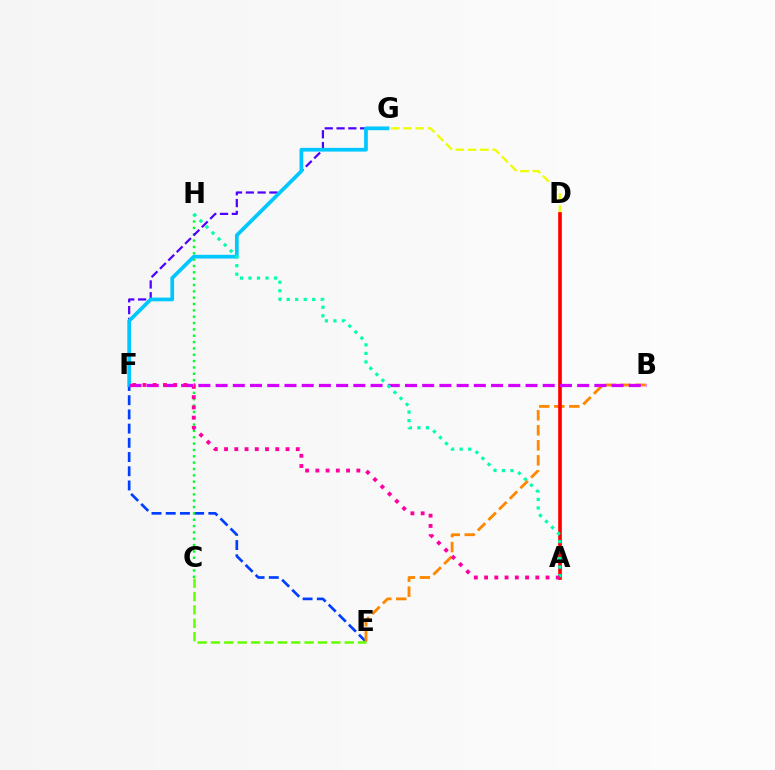{('E', 'F'): [{'color': '#003fff', 'line_style': 'dashed', 'thickness': 1.93}], ('D', 'G'): [{'color': '#eeff00', 'line_style': 'dashed', 'thickness': 1.66}], ('B', 'E'): [{'color': '#ff8800', 'line_style': 'dashed', 'thickness': 2.04}], ('C', 'H'): [{'color': '#00ff27', 'line_style': 'dotted', 'thickness': 1.72}], ('F', 'G'): [{'color': '#4f00ff', 'line_style': 'dashed', 'thickness': 1.6}, {'color': '#00c7ff', 'line_style': 'solid', 'thickness': 2.68}], ('A', 'D'): [{'color': '#ff0000', 'line_style': 'solid', 'thickness': 2.64}], ('C', 'E'): [{'color': '#66ff00', 'line_style': 'dashed', 'thickness': 1.82}], ('B', 'F'): [{'color': '#d600ff', 'line_style': 'dashed', 'thickness': 2.34}], ('A', 'H'): [{'color': '#00ffaf', 'line_style': 'dotted', 'thickness': 2.31}], ('A', 'F'): [{'color': '#ff00a0', 'line_style': 'dotted', 'thickness': 2.78}]}